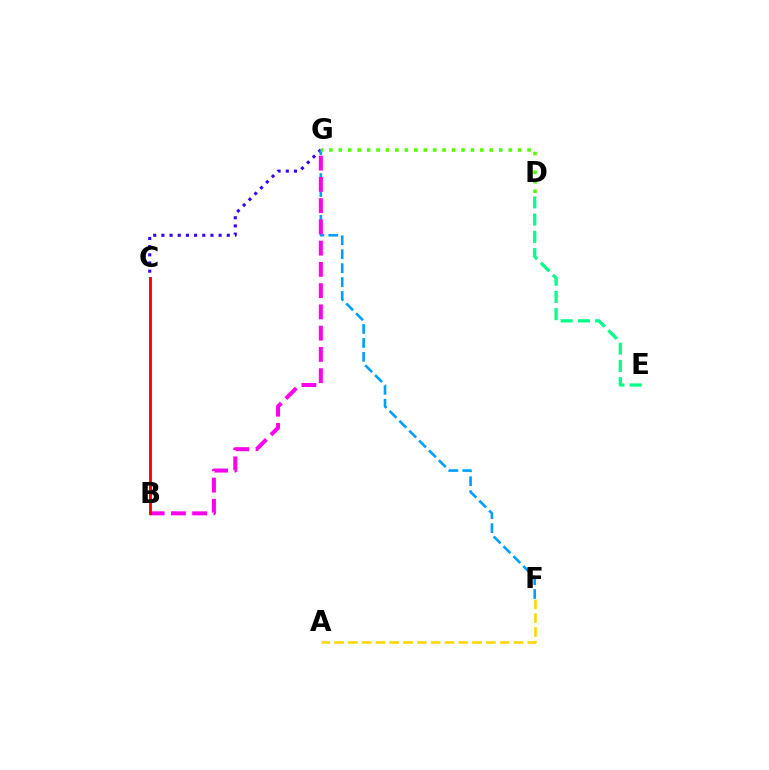{('C', 'G'): [{'color': '#3700ff', 'line_style': 'dotted', 'thickness': 2.22}], ('F', 'G'): [{'color': '#009eff', 'line_style': 'dashed', 'thickness': 1.89}], ('D', 'G'): [{'color': '#4fff00', 'line_style': 'dotted', 'thickness': 2.56}], ('B', 'G'): [{'color': '#ff00ed', 'line_style': 'dashed', 'thickness': 2.89}], ('A', 'F'): [{'color': '#ffd500', 'line_style': 'dashed', 'thickness': 1.87}], ('B', 'C'): [{'color': '#ff0000', 'line_style': 'solid', 'thickness': 2.06}], ('D', 'E'): [{'color': '#00ff86', 'line_style': 'dashed', 'thickness': 2.34}]}